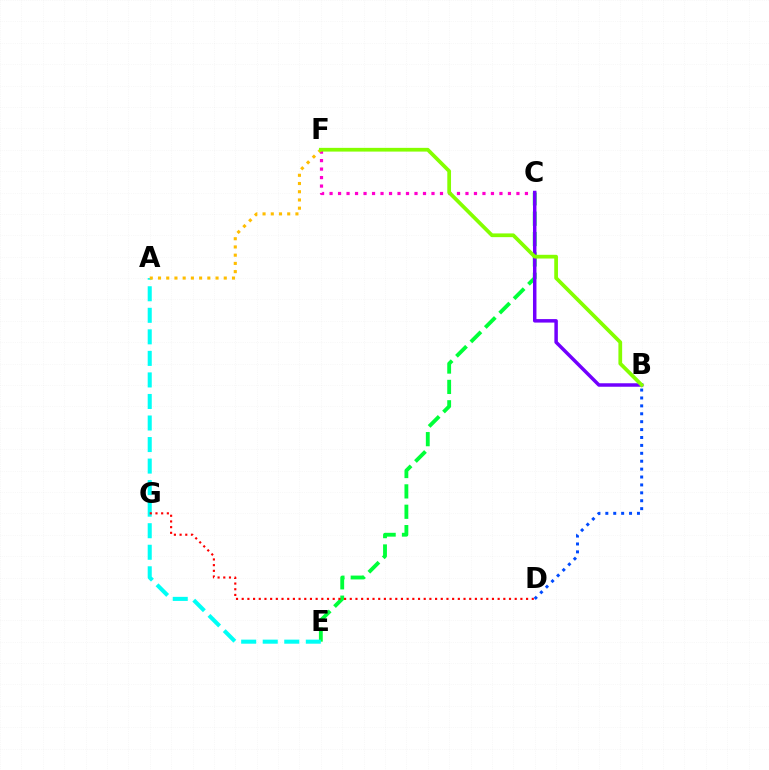{('C', 'F'): [{'color': '#ff00cf', 'line_style': 'dotted', 'thickness': 2.31}], ('C', 'E'): [{'color': '#00ff39', 'line_style': 'dashed', 'thickness': 2.77}], ('A', 'E'): [{'color': '#00fff6', 'line_style': 'dashed', 'thickness': 2.93}], ('D', 'G'): [{'color': '#ff0000', 'line_style': 'dotted', 'thickness': 1.55}], ('B', 'C'): [{'color': '#7200ff', 'line_style': 'solid', 'thickness': 2.5}], ('B', 'D'): [{'color': '#004bff', 'line_style': 'dotted', 'thickness': 2.15}], ('A', 'F'): [{'color': '#ffbd00', 'line_style': 'dotted', 'thickness': 2.23}], ('B', 'F'): [{'color': '#84ff00', 'line_style': 'solid', 'thickness': 2.68}]}